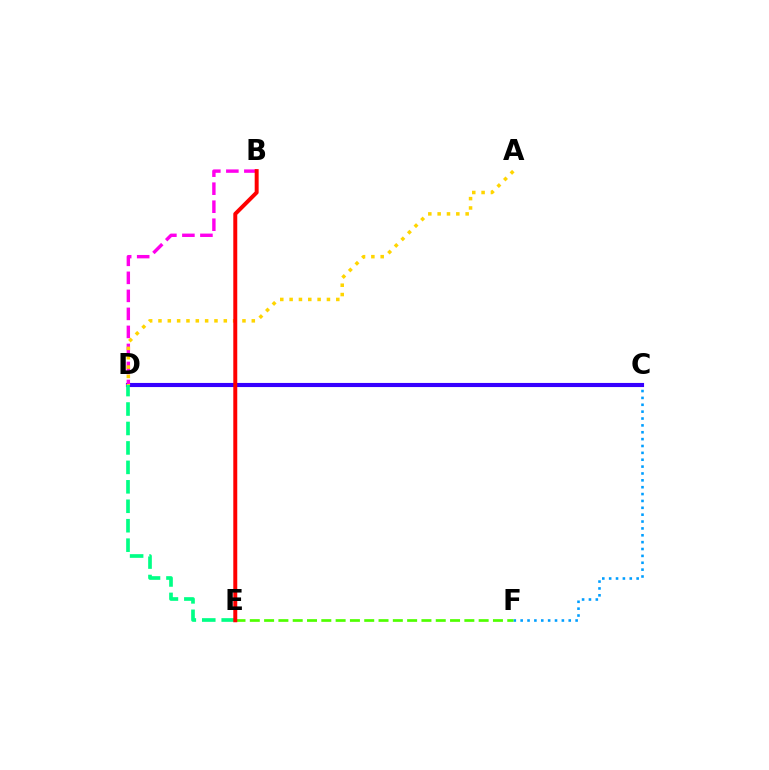{('C', 'F'): [{'color': '#009eff', 'line_style': 'dotted', 'thickness': 1.87}], ('E', 'F'): [{'color': '#4fff00', 'line_style': 'dashed', 'thickness': 1.94}], ('C', 'D'): [{'color': '#3700ff', 'line_style': 'solid', 'thickness': 2.96}], ('B', 'D'): [{'color': '#ff00ed', 'line_style': 'dashed', 'thickness': 2.45}], ('D', 'E'): [{'color': '#00ff86', 'line_style': 'dashed', 'thickness': 2.64}], ('A', 'D'): [{'color': '#ffd500', 'line_style': 'dotted', 'thickness': 2.54}], ('B', 'E'): [{'color': '#ff0000', 'line_style': 'solid', 'thickness': 2.85}]}